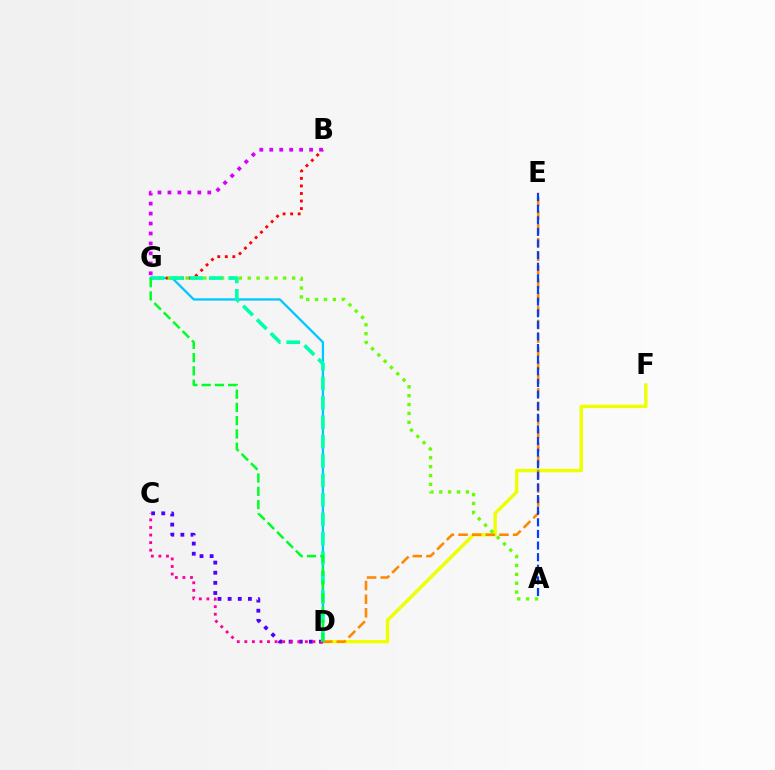{('D', 'G'): [{'color': '#00c7ff', 'line_style': 'solid', 'thickness': 1.65}, {'color': '#00ffaf', 'line_style': 'dashed', 'thickness': 2.64}, {'color': '#00ff27', 'line_style': 'dashed', 'thickness': 1.8}], ('B', 'G'): [{'color': '#ff0000', 'line_style': 'dotted', 'thickness': 2.05}, {'color': '#d600ff', 'line_style': 'dotted', 'thickness': 2.7}], ('D', 'F'): [{'color': '#eeff00', 'line_style': 'solid', 'thickness': 2.44}], ('C', 'D'): [{'color': '#4f00ff', 'line_style': 'dotted', 'thickness': 2.75}, {'color': '#ff00a0', 'line_style': 'dotted', 'thickness': 2.06}], ('D', 'E'): [{'color': '#ff8800', 'line_style': 'dashed', 'thickness': 1.85}], ('A', 'G'): [{'color': '#66ff00', 'line_style': 'dotted', 'thickness': 2.41}], ('A', 'E'): [{'color': '#003fff', 'line_style': 'dashed', 'thickness': 1.58}]}